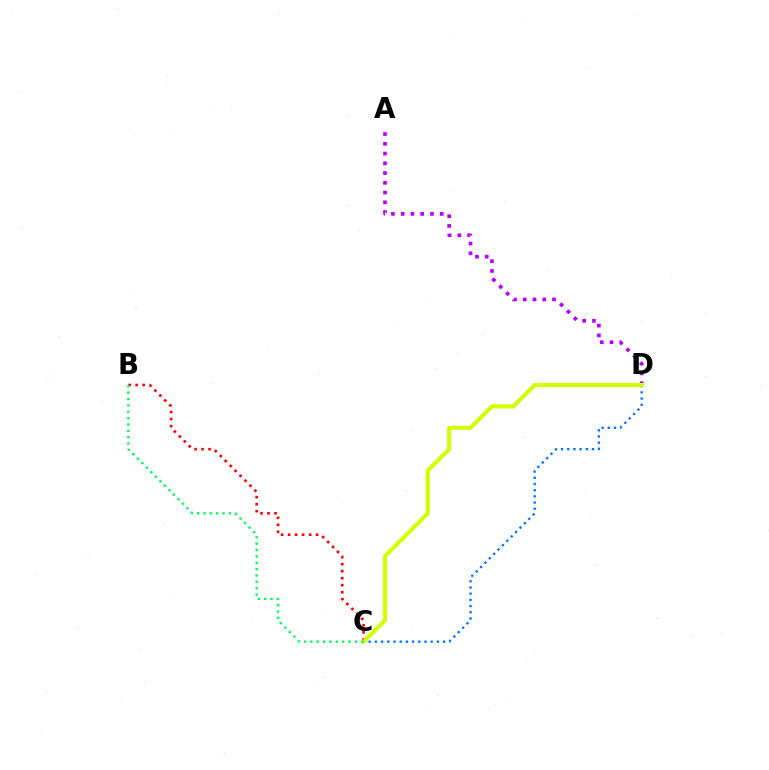{('B', 'C'): [{'color': '#ff0000', 'line_style': 'dotted', 'thickness': 1.9}, {'color': '#00ff5c', 'line_style': 'dotted', 'thickness': 1.73}], ('A', 'D'): [{'color': '#b900ff', 'line_style': 'dotted', 'thickness': 2.65}], ('C', 'D'): [{'color': '#0074ff', 'line_style': 'dotted', 'thickness': 1.68}, {'color': '#d1ff00', 'line_style': 'solid', 'thickness': 2.94}]}